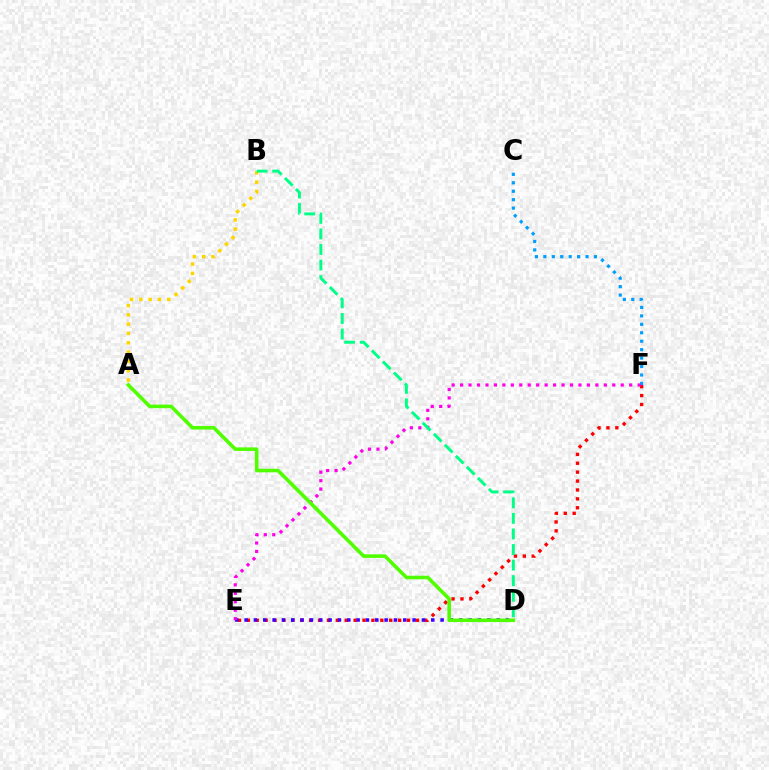{('E', 'F'): [{'color': '#ff0000', 'line_style': 'dotted', 'thickness': 2.42}, {'color': '#ff00ed', 'line_style': 'dotted', 'thickness': 2.3}], ('D', 'E'): [{'color': '#3700ff', 'line_style': 'dotted', 'thickness': 2.54}], ('A', 'B'): [{'color': '#ffd500', 'line_style': 'dotted', 'thickness': 2.53}], ('C', 'F'): [{'color': '#009eff', 'line_style': 'dotted', 'thickness': 2.29}], ('B', 'D'): [{'color': '#00ff86', 'line_style': 'dashed', 'thickness': 2.12}], ('A', 'D'): [{'color': '#4fff00', 'line_style': 'solid', 'thickness': 2.57}]}